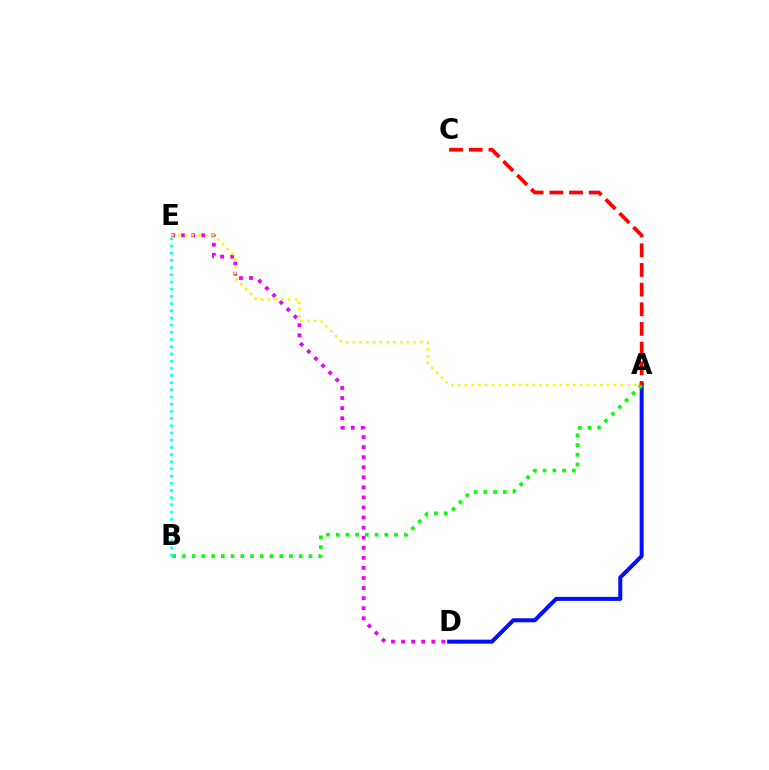{('D', 'E'): [{'color': '#ee00ff', 'line_style': 'dotted', 'thickness': 2.74}], ('A', 'E'): [{'color': '#fcf500', 'line_style': 'dotted', 'thickness': 1.84}], ('A', 'D'): [{'color': '#0010ff', 'line_style': 'solid', 'thickness': 2.9}], ('A', 'B'): [{'color': '#08ff00', 'line_style': 'dotted', 'thickness': 2.64}], ('B', 'E'): [{'color': '#00fff6', 'line_style': 'dotted', 'thickness': 1.95}], ('A', 'C'): [{'color': '#ff0000', 'line_style': 'dashed', 'thickness': 2.67}]}